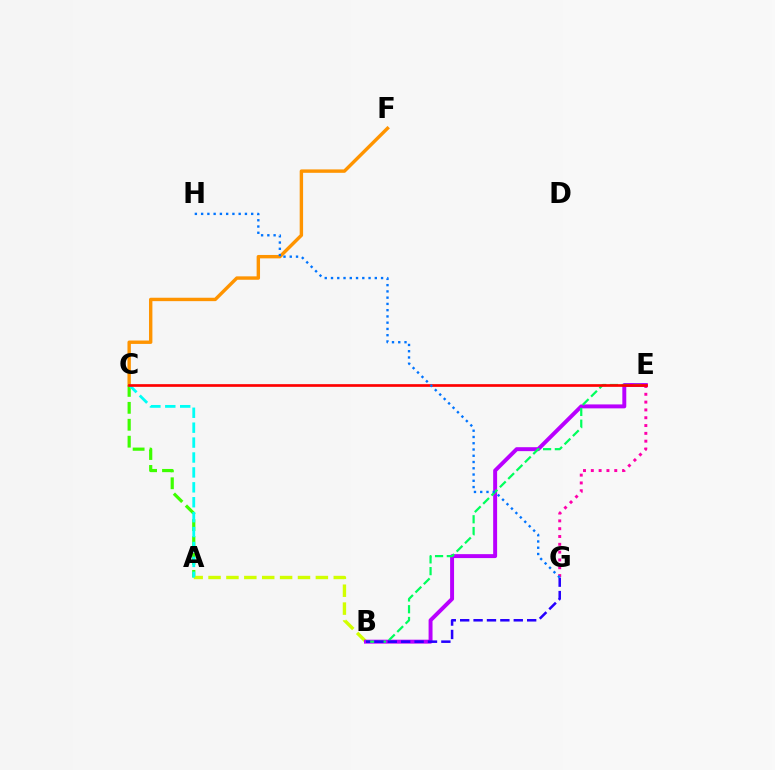{('A', 'C'): [{'color': '#3dff00', 'line_style': 'dashed', 'thickness': 2.3}, {'color': '#00fff6', 'line_style': 'dashed', 'thickness': 2.03}], ('A', 'B'): [{'color': '#d1ff00', 'line_style': 'dashed', 'thickness': 2.43}], ('C', 'F'): [{'color': '#ff9400', 'line_style': 'solid', 'thickness': 2.45}], ('E', 'G'): [{'color': '#ff00ac', 'line_style': 'dotted', 'thickness': 2.12}], ('B', 'E'): [{'color': '#b900ff', 'line_style': 'solid', 'thickness': 2.84}, {'color': '#00ff5c', 'line_style': 'dashed', 'thickness': 1.6}], ('B', 'G'): [{'color': '#2500ff', 'line_style': 'dashed', 'thickness': 1.82}], ('C', 'E'): [{'color': '#ff0000', 'line_style': 'solid', 'thickness': 1.93}], ('G', 'H'): [{'color': '#0074ff', 'line_style': 'dotted', 'thickness': 1.7}]}